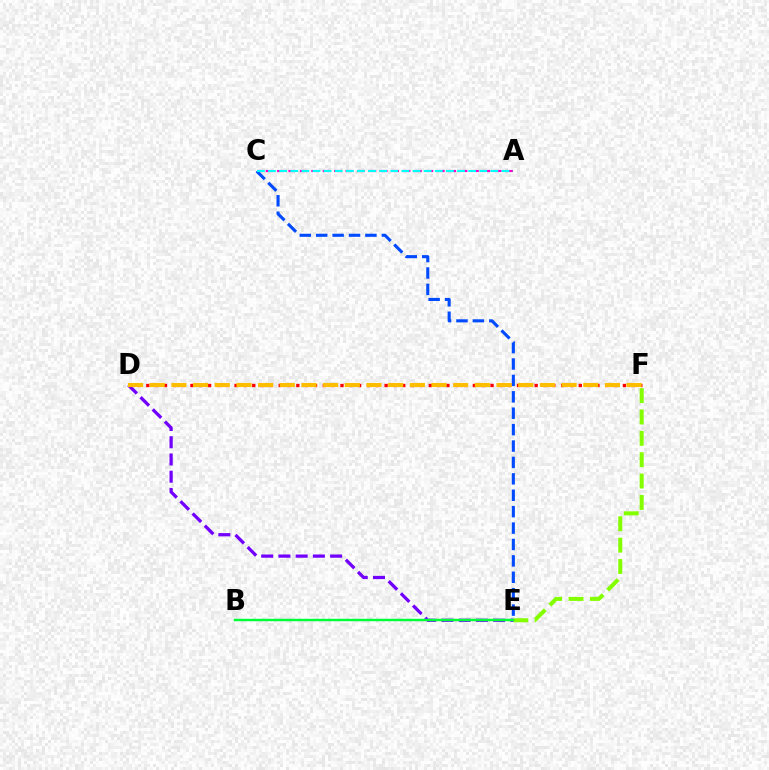{('A', 'C'): [{'color': '#ff00cf', 'line_style': 'dashed', 'thickness': 1.55}, {'color': '#00fff6', 'line_style': 'dashed', 'thickness': 1.51}], ('E', 'F'): [{'color': '#84ff00', 'line_style': 'dashed', 'thickness': 2.9}], ('C', 'E'): [{'color': '#004bff', 'line_style': 'dashed', 'thickness': 2.23}], ('D', 'E'): [{'color': '#7200ff', 'line_style': 'dashed', 'thickness': 2.34}], ('D', 'F'): [{'color': '#ff0000', 'line_style': 'dotted', 'thickness': 2.4}, {'color': '#ffbd00', 'line_style': 'dashed', 'thickness': 2.94}], ('B', 'E'): [{'color': '#00ff39', 'line_style': 'solid', 'thickness': 1.77}]}